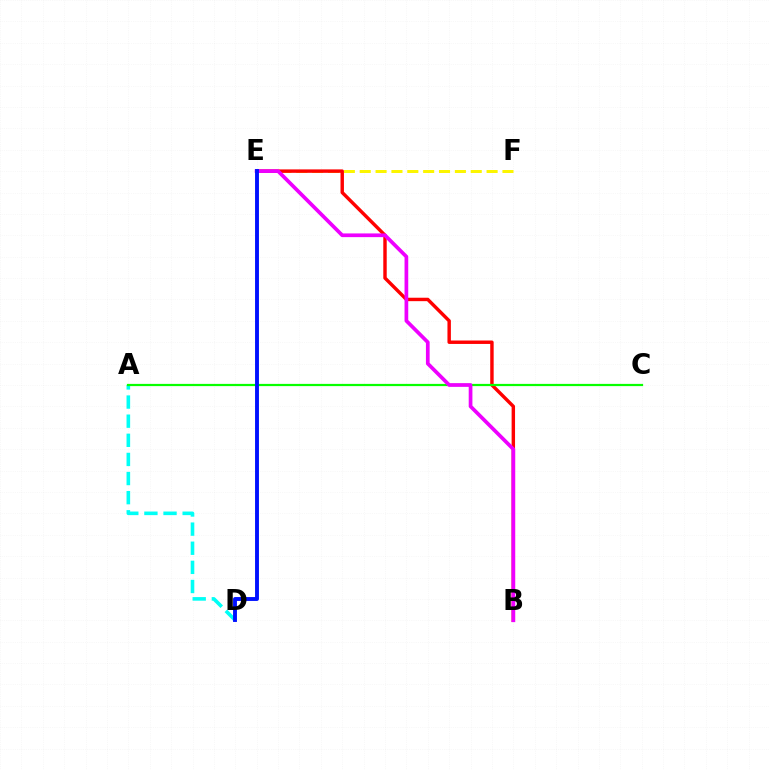{('A', 'D'): [{'color': '#00fff6', 'line_style': 'dashed', 'thickness': 2.6}], ('E', 'F'): [{'color': '#fcf500', 'line_style': 'dashed', 'thickness': 2.15}], ('B', 'E'): [{'color': '#ff0000', 'line_style': 'solid', 'thickness': 2.47}, {'color': '#ee00ff', 'line_style': 'solid', 'thickness': 2.67}], ('A', 'C'): [{'color': '#08ff00', 'line_style': 'solid', 'thickness': 1.6}], ('D', 'E'): [{'color': '#0010ff', 'line_style': 'solid', 'thickness': 2.8}]}